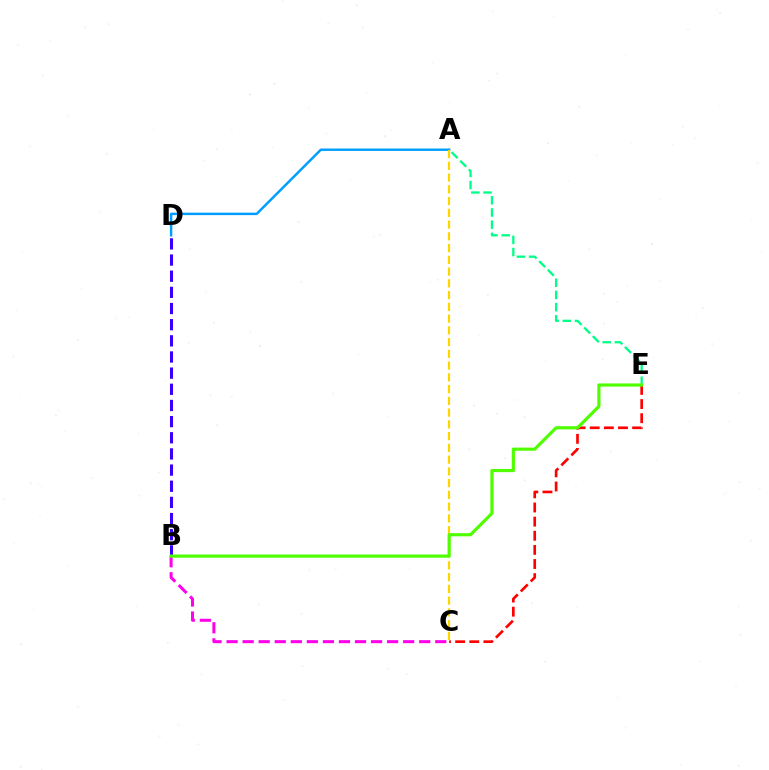{('A', 'D'): [{'color': '#009eff', 'line_style': 'solid', 'thickness': 1.76}], ('B', 'C'): [{'color': '#ff00ed', 'line_style': 'dashed', 'thickness': 2.18}], ('A', 'C'): [{'color': '#ffd500', 'line_style': 'dashed', 'thickness': 1.6}], ('C', 'E'): [{'color': '#ff0000', 'line_style': 'dashed', 'thickness': 1.92}], ('A', 'E'): [{'color': '#00ff86', 'line_style': 'dashed', 'thickness': 1.66}], ('B', 'D'): [{'color': '#3700ff', 'line_style': 'dashed', 'thickness': 2.19}], ('B', 'E'): [{'color': '#4fff00', 'line_style': 'solid', 'thickness': 2.28}]}